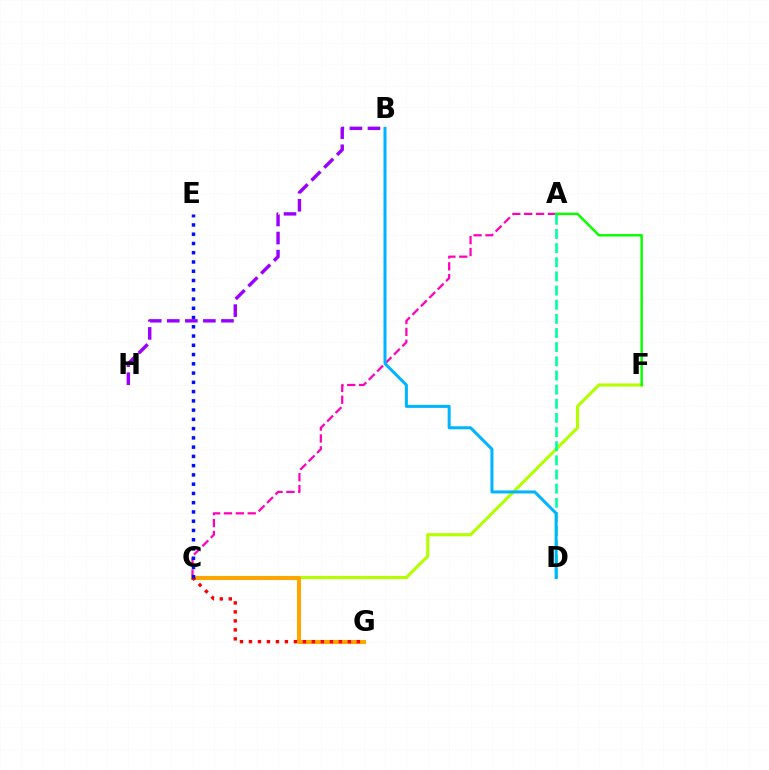{('C', 'F'): [{'color': '#b3ff00', 'line_style': 'solid', 'thickness': 2.24}], ('A', 'D'): [{'color': '#00ff9d', 'line_style': 'dashed', 'thickness': 1.92}], ('A', 'C'): [{'color': '#ff00bd', 'line_style': 'dashed', 'thickness': 1.62}], ('A', 'F'): [{'color': '#08ff00', 'line_style': 'solid', 'thickness': 1.77}], ('C', 'G'): [{'color': '#ffa500', 'line_style': 'solid', 'thickness': 2.92}, {'color': '#ff0000', 'line_style': 'dotted', 'thickness': 2.44}], ('C', 'E'): [{'color': '#0010ff', 'line_style': 'dotted', 'thickness': 2.52}], ('B', 'D'): [{'color': '#00b5ff', 'line_style': 'solid', 'thickness': 2.18}], ('B', 'H'): [{'color': '#9b00ff', 'line_style': 'dashed', 'thickness': 2.45}]}